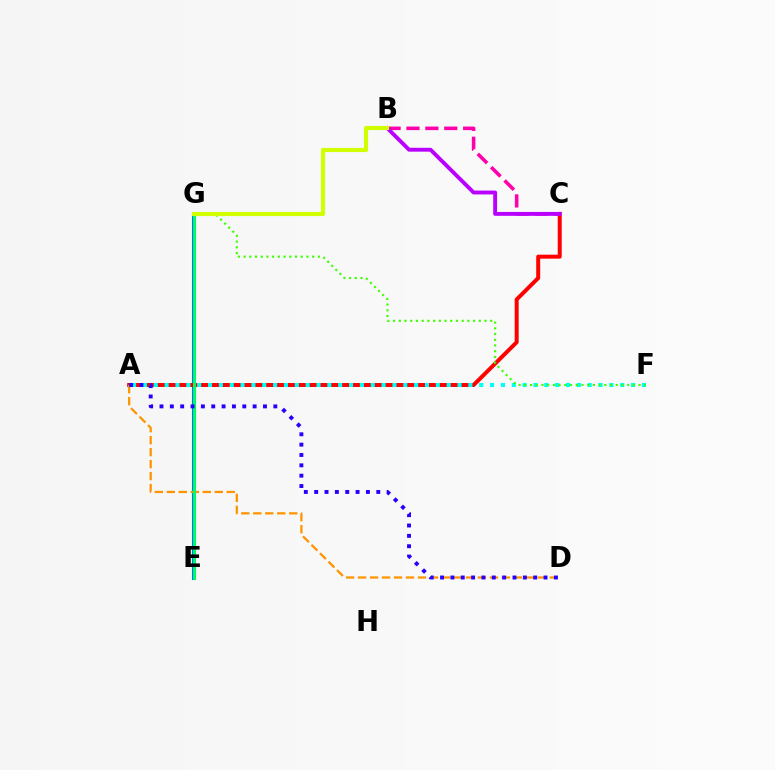{('B', 'C'): [{'color': '#ff00ac', 'line_style': 'dashed', 'thickness': 2.57}, {'color': '#b900ff', 'line_style': 'solid', 'thickness': 2.79}], ('E', 'G'): [{'color': '#0074ff', 'line_style': 'solid', 'thickness': 2.93}, {'color': '#00ff5c', 'line_style': 'solid', 'thickness': 2.08}], ('A', 'C'): [{'color': '#ff0000', 'line_style': 'solid', 'thickness': 2.87}], ('A', 'F'): [{'color': '#00fff6', 'line_style': 'dotted', 'thickness': 2.95}], ('A', 'D'): [{'color': '#ff9400', 'line_style': 'dashed', 'thickness': 1.63}, {'color': '#2500ff', 'line_style': 'dotted', 'thickness': 2.81}], ('F', 'G'): [{'color': '#3dff00', 'line_style': 'dotted', 'thickness': 1.55}], ('B', 'G'): [{'color': '#d1ff00', 'line_style': 'solid', 'thickness': 2.97}]}